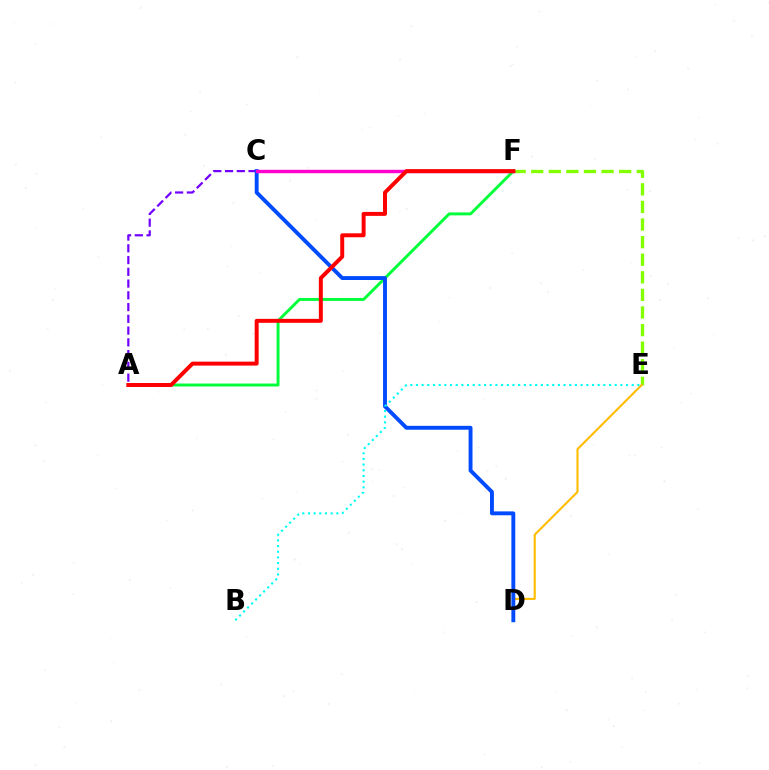{('A', 'F'): [{'color': '#00ff39', 'line_style': 'solid', 'thickness': 2.1}, {'color': '#ff0000', 'line_style': 'solid', 'thickness': 2.85}], ('E', 'F'): [{'color': '#84ff00', 'line_style': 'dashed', 'thickness': 2.39}], ('D', 'E'): [{'color': '#ffbd00', 'line_style': 'solid', 'thickness': 1.52}], ('A', 'C'): [{'color': '#7200ff', 'line_style': 'dashed', 'thickness': 1.6}], ('C', 'D'): [{'color': '#004bff', 'line_style': 'solid', 'thickness': 2.8}], ('B', 'E'): [{'color': '#00fff6', 'line_style': 'dotted', 'thickness': 1.54}], ('C', 'F'): [{'color': '#ff00cf', 'line_style': 'solid', 'thickness': 2.46}]}